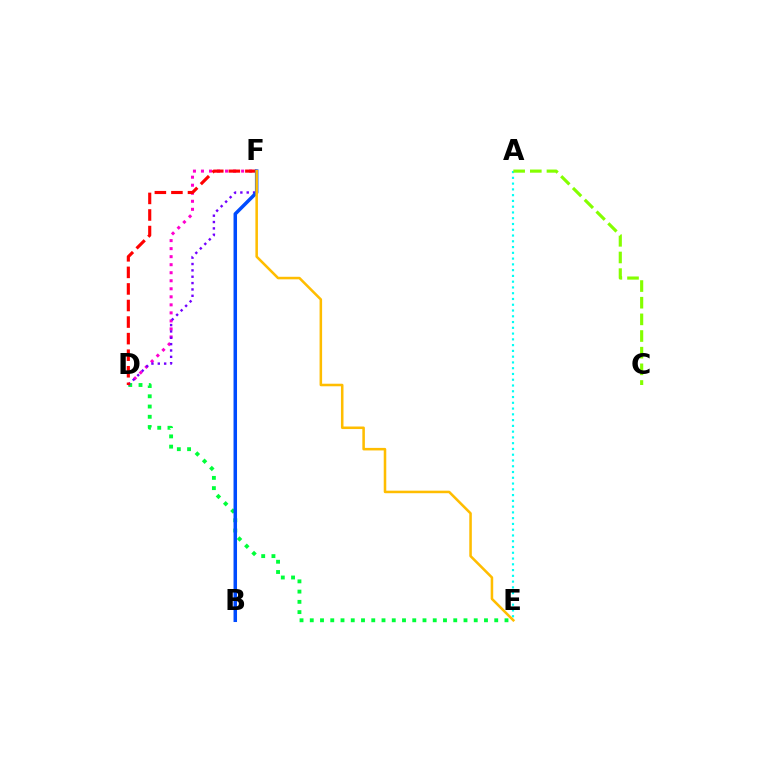{('D', 'F'): [{'color': '#ff00cf', 'line_style': 'dotted', 'thickness': 2.18}, {'color': '#7200ff', 'line_style': 'dotted', 'thickness': 1.73}, {'color': '#ff0000', 'line_style': 'dashed', 'thickness': 2.25}], ('D', 'E'): [{'color': '#00ff39', 'line_style': 'dotted', 'thickness': 2.78}], ('A', 'E'): [{'color': '#00fff6', 'line_style': 'dotted', 'thickness': 1.57}], ('B', 'F'): [{'color': '#004bff', 'line_style': 'solid', 'thickness': 2.52}], ('A', 'C'): [{'color': '#84ff00', 'line_style': 'dashed', 'thickness': 2.26}], ('E', 'F'): [{'color': '#ffbd00', 'line_style': 'solid', 'thickness': 1.83}]}